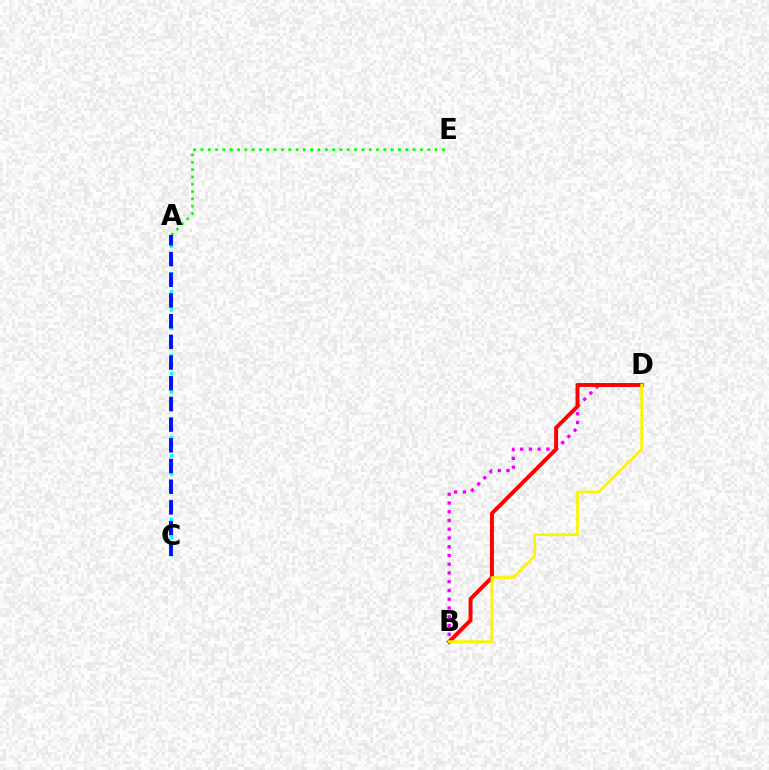{('B', 'D'): [{'color': '#ee00ff', 'line_style': 'dotted', 'thickness': 2.38}, {'color': '#ff0000', 'line_style': 'solid', 'thickness': 2.83}, {'color': '#fcf500', 'line_style': 'solid', 'thickness': 1.97}], ('A', 'C'): [{'color': '#00fff6', 'line_style': 'dotted', 'thickness': 2.47}, {'color': '#0010ff', 'line_style': 'dashed', 'thickness': 2.81}], ('A', 'E'): [{'color': '#08ff00', 'line_style': 'dotted', 'thickness': 1.99}]}